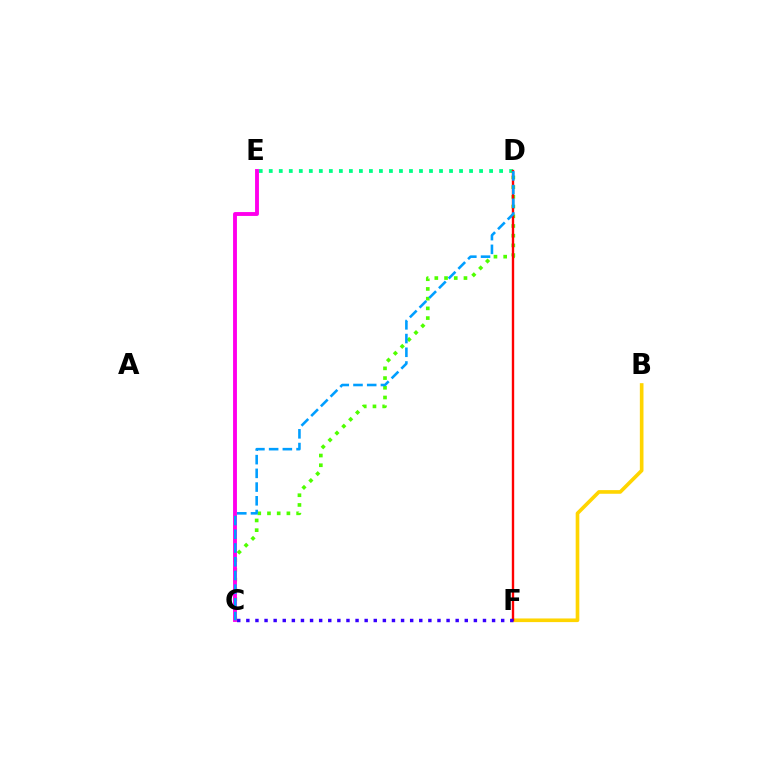{('C', 'D'): [{'color': '#4fff00', 'line_style': 'dotted', 'thickness': 2.64}, {'color': '#009eff', 'line_style': 'dashed', 'thickness': 1.86}], ('B', 'F'): [{'color': '#ffd500', 'line_style': 'solid', 'thickness': 2.62}], ('D', 'E'): [{'color': '#00ff86', 'line_style': 'dotted', 'thickness': 2.72}], ('C', 'E'): [{'color': '#ff00ed', 'line_style': 'solid', 'thickness': 2.79}], ('D', 'F'): [{'color': '#ff0000', 'line_style': 'solid', 'thickness': 1.71}], ('C', 'F'): [{'color': '#3700ff', 'line_style': 'dotted', 'thickness': 2.47}]}